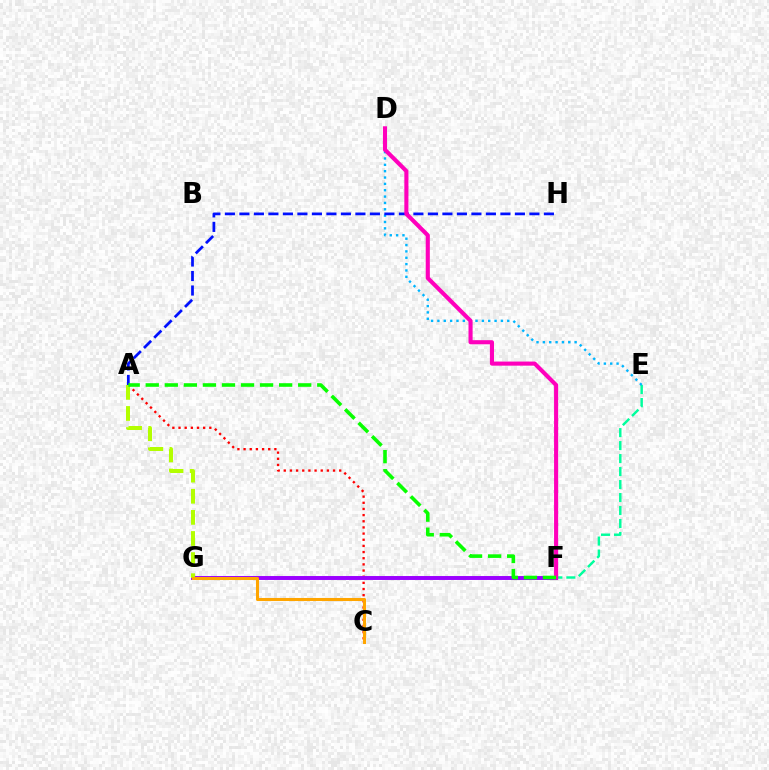{('A', 'C'): [{'color': '#ff0000', 'line_style': 'dotted', 'thickness': 1.67}], ('E', 'F'): [{'color': '#00ff9d', 'line_style': 'dashed', 'thickness': 1.76}], ('F', 'G'): [{'color': '#9b00ff', 'line_style': 'solid', 'thickness': 2.83}], ('D', 'E'): [{'color': '#00b5ff', 'line_style': 'dotted', 'thickness': 1.73}], ('A', 'H'): [{'color': '#0010ff', 'line_style': 'dashed', 'thickness': 1.97}], ('A', 'G'): [{'color': '#b3ff00', 'line_style': 'dashed', 'thickness': 2.87}], ('D', 'F'): [{'color': '#ff00bd', 'line_style': 'solid', 'thickness': 2.95}], ('C', 'G'): [{'color': '#ffa500', 'line_style': 'solid', 'thickness': 2.21}], ('A', 'F'): [{'color': '#08ff00', 'line_style': 'dashed', 'thickness': 2.59}]}